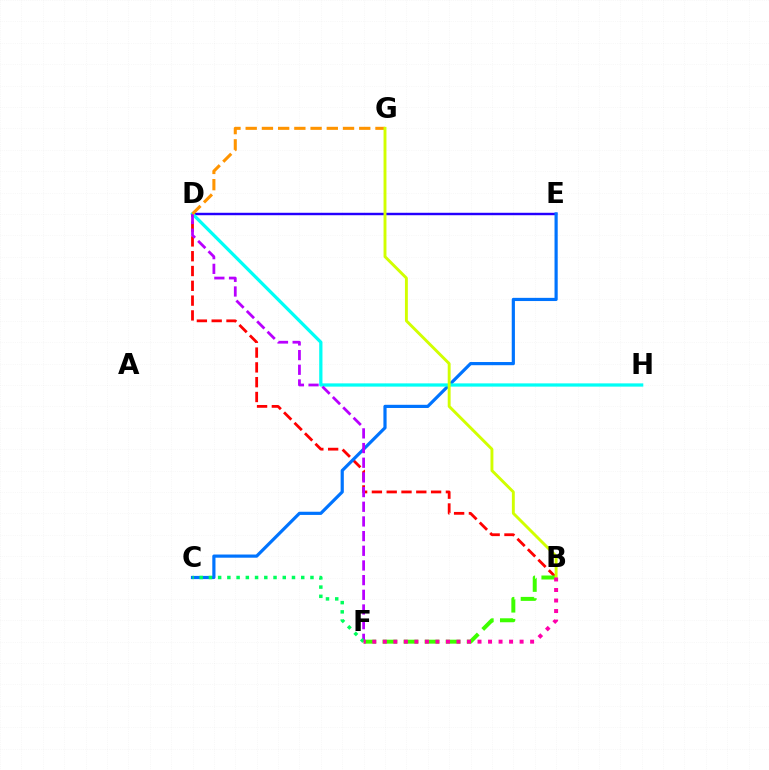{('B', 'D'): [{'color': '#ff0000', 'line_style': 'dashed', 'thickness': 2.01}], ('B', 'F'): [{'color': '#3dff00', 'line_style': 'dashed', 'thickness': 2.86}, {'color': '#ff00ac', 'line_style': 'dotted', 'thickness': 2.86}], ('D', 'E'): [{'color': '#2500ff', 'line_style': 'solid', 'thickness': 1.75}], ('C', 'E'): [{'color': '#0074ff', 'line_style': 'solid', 'thickness': 2.29}], ('D', 'H'): [{'color': '#00fff6', 'line_style': 'solid', 'thickness': 2.34}], ('D', 'F'): [{'color': '#b900ff', 'line_style': 'dashed', 'thickness': 1.99}], ('C', 'F'): [{'color': '#00ff5c', 'line_style': 'dotted', 'thickness': 2.51}], ('D', 'G'): [{'color': '#ff9400', 'line_style': 'dashed', 'thickness': 2.2}], ('B', 'G'): [{'color': '#d1ff00', 'line_style': 'solid', 'thickness': 2.09}]}